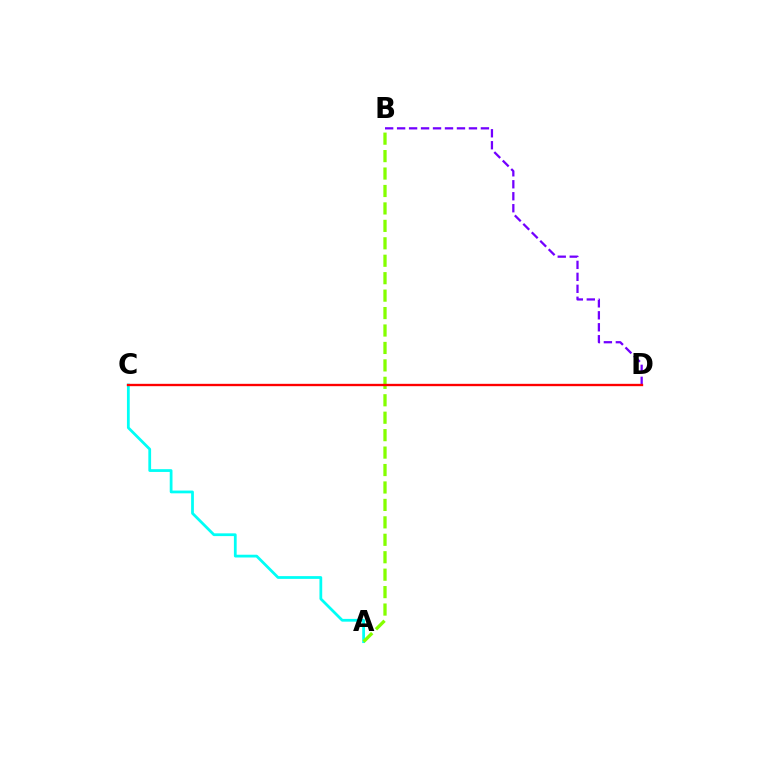{('A', 'C'): [{'color': '#00fff6', 'line_style': 'solid', 'thickness': 1.99}], ('B', 'D'): [{'color': '#7200ff', 'line_style': 'dashed', 'thickness': 1.63}], ('A', 'B'): [{'color': '#84ff00', 'line_style': 'dashed', 'thickness': 2.37}], ('C', 'D'): [{'color': '#ff0000', 'line_style': 'solid', 'thickness': 1.69}]}